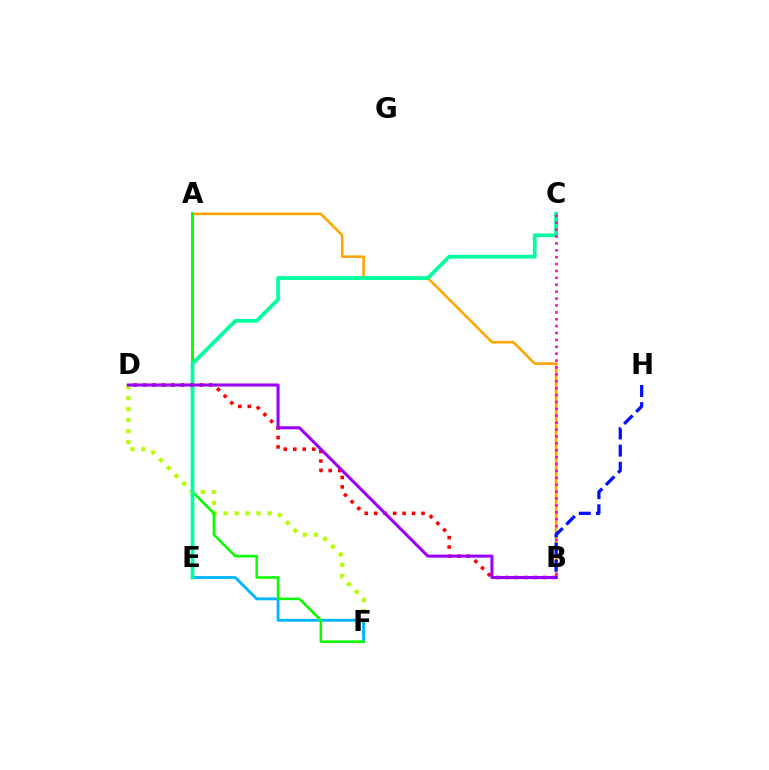{('D', 'F'): [{'color': '#b3ff00', 'line_style': 'dotted', 'thickness': 2.99}], ('A', 'B'): [{'color': '#ffa500', 'line_style': 'solid', 'thickness': 1.85}], ('A', 'F'): [{'color': '#00b5ff', 'line_style': 'solid', 'thickness': 2.06}, {'color': '#08ff00', 'line_style': 'solid', 'thickness': 1.84}], ('C', 'E'): [{'color': '#00ff9d', 'line_style': 'solid', 'thickness': 2.69}], ('B', 'C'): [{'color': '#ff00bd', 'line_style': 'dotted', 'thickness': 1.87}], ('B', 'D'): [{'color': '#ff0000', 'line_style': 'dotted', 'thickness': 2.57}, {'color': '#9b00ff', 'line_style': 'solid', 'thickness': 2.21}], ('B', 'H'): [{'color': '#0010ff', 'line_style': 'dashed', 'thickness': 2.33}]}